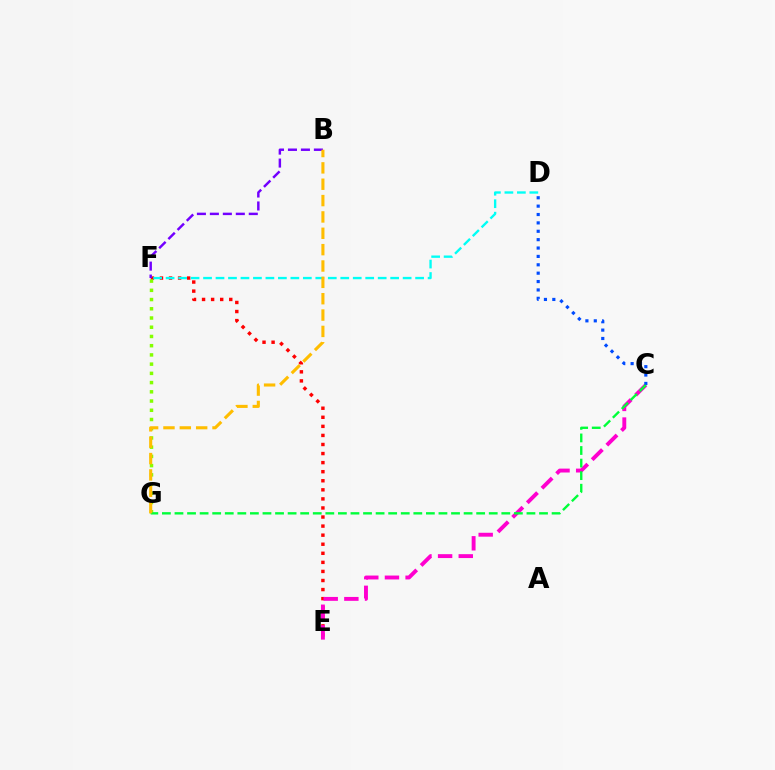{('E', 'F'): [{'color': '#ff0000', 'line_style': 'dotted', 'thickness': 2.46}], ('C', 'E'): [{'color': '#ff00cf', 'line_style': 'dashed', 'thickness': 2.81}], ('C', 'D'): [{'color': '#004bff', 'line_style': 'dotted', 'thickness': 2.28}], ('D', 'F'): [{'color': '#00fff6', 'line_style': 'dashed', 'thickness': 1.69}], ('F', 'G'): [{'color': '#84ff00', 'line_style': 'dotted', 'thickness': 2.51}], ('B', 'F'): [{'color': '#7200ff', 'line_style': 'dashed', 'thickness': 1.76}], ('C', 'G'): [{'color': '#00ff39', 'line_style': 'dashed', 'thickness': 1.71}], ('B', 'G'): [{'color': '#ffbd00', 'line_style': 'dashed', 'thickness': 2.22}]}